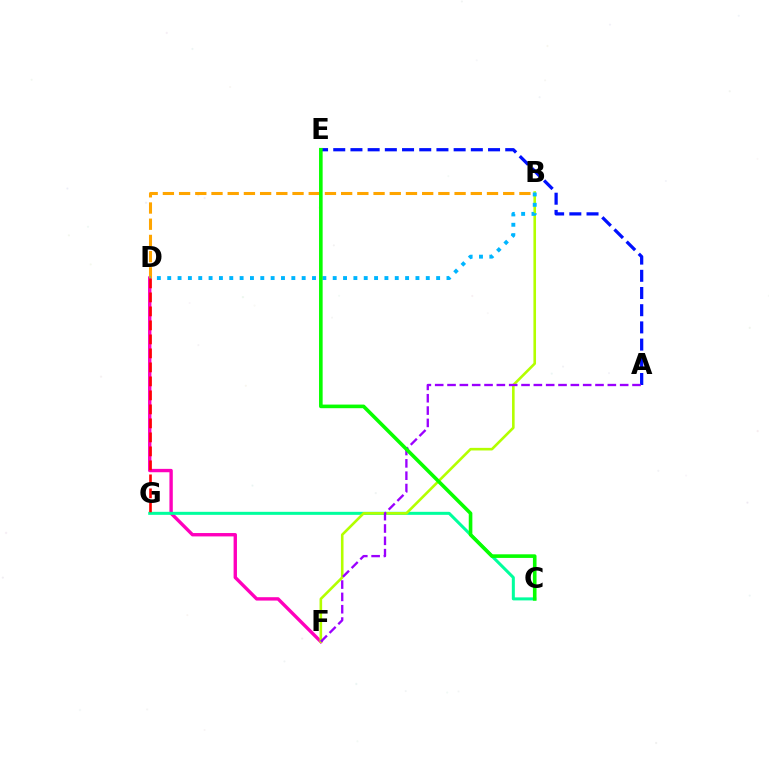{('D', 'F'): [{'color': '#ff00bd', 'line_style': 'solid', 'thickness': 2.43}], ('C', 'G'): [{'color': '#00ff9d', 'line_style': 'solid', 'thickness': 2.17}], ('B', 'F'): [{'color': '#b3ff00', 'line_style': 'solid', 'thickness': 1.87}], ('A', 'E'): [{'color': '#0010ff', 'line_style': 'dashed', 'thickness': 2.34}], ('B', 'D'): [{'color': '#ffa500', 'line_style': 'dashed', 'thickness': 2.2}, {'color': '#00b5ff', 'line_style': 'dotted', 'thickness': 2.81}], ('A', 'F'): [{'color': '#9b00ff', 'line_style': 'dashed', 'thickness': 1.68}], ('C', 'E'): [{'color': '#08ff00', 'line_style': 'solid', 'thickness': 2.6}], ('D', 'G'): [{'color': '#ff0000', 'line_style': 'dashed', 'thickness': 1.9}]}